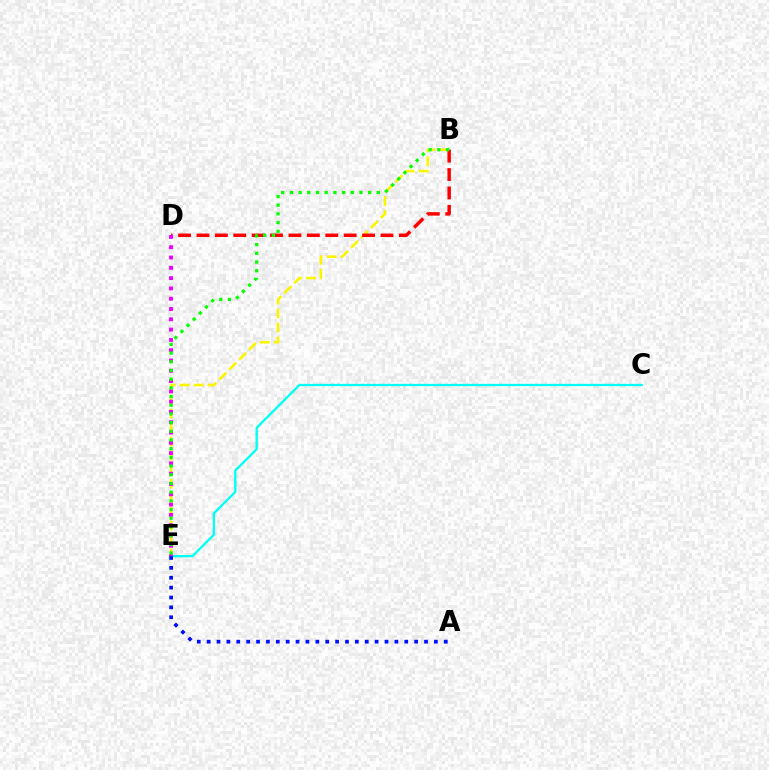{('B', 'E'): [{'color': '#fcf500', 'line_style': 'dashed', 'thickness': 1.9}, {'color': '#08ff00', 'line_style': 'dotted', 'thickness': 2.36}], ('B', 'D'): [{'color': '#ff0000', 'line_style': 'dashed', 'thickness': 2.5}], ('C', 'E'): [{'color': '#00fff6', 'line_style': 'solid', 'thickness': 1.66}], ('D', 'E'): [{'color': '#ee00ff', 'line_style': 'dotted', 'thickness': 2.8}], ('A', 'E'): [{'color': '#0010ff', 'line_style': 'dotted', 'thickness': 2.68}]}